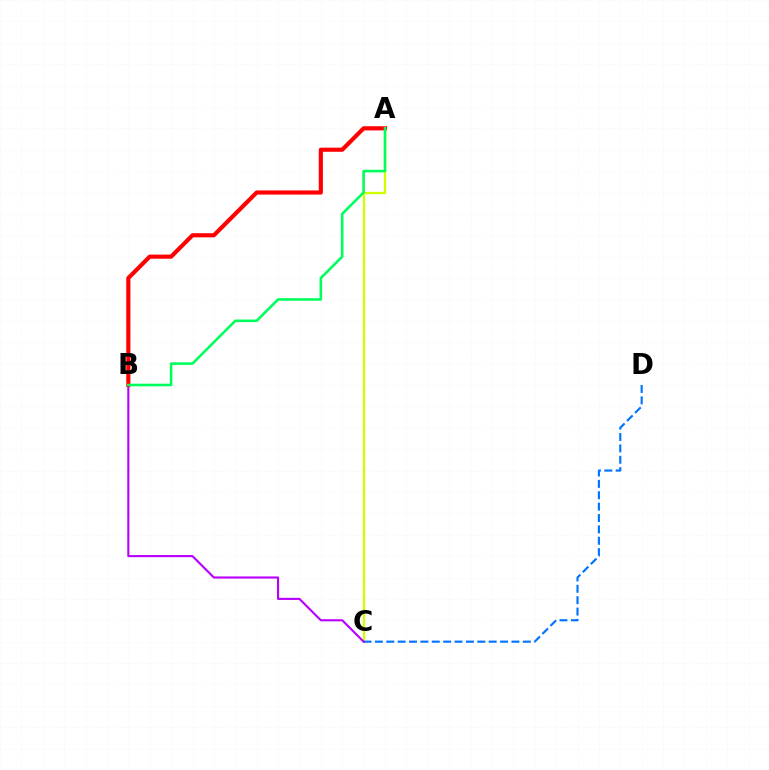{('A', 'C'): [{'color': '#d1ff00', 'line_style': 'solid', 'thickness': 1.66}], ('C', 'D'): [{'color': '#0074ff', 'line_style': 'dashed', 'thickness': 1.55}], ('B', 'C'): [{'color': '#b900ff', 'line_style': 'solid', 'thickness': 1.53}], ('A', 'B'): [{'color': '#ff0000', 'line_style': 'solid', 'thickness': 2.98}, {'color': '#00ff5c', 'line_style': 'solid', 'thickness': 1.87}]}